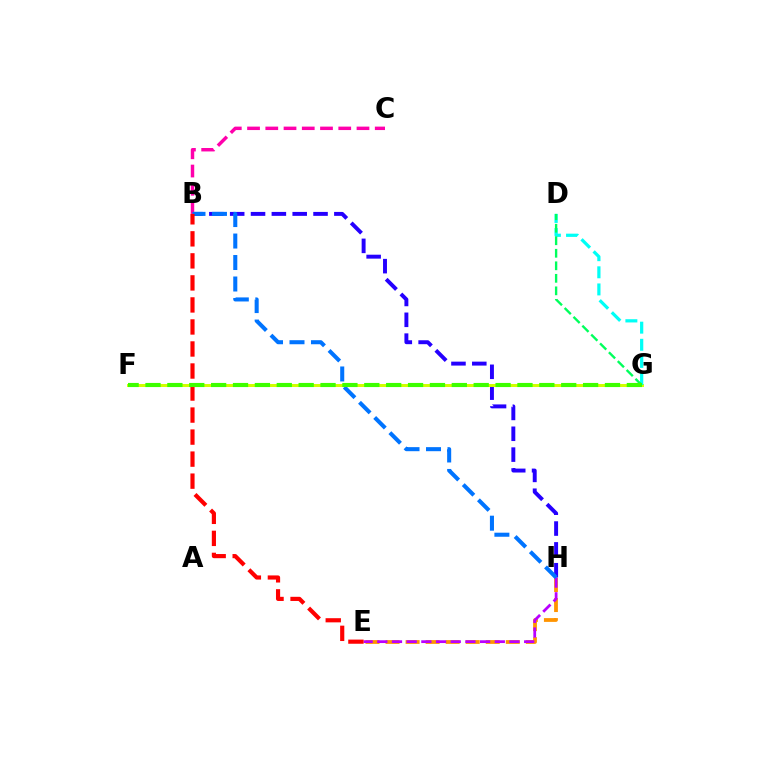{('E', 'H'): [{'color': '#ff9400', 'line_style': 'dashed', 'thickness': 2.72}, {'color': '#b900ff', 'line_style': 'dashed', 'thickness': 2.0}], ('B', 'H'): [{'color': '#2500ff', 'line_style': 'dashed', 'thickness': 2.83}, {'color': '#0074ff', 'line_style': 'dashed', 'thickness': 2.92}], ('F', 'G'): [{'color': '#d1ff00', 'line_style': 'solid', 'thickness': 2.14}, {'color': '#3dff00', 'line_style': 'dashed', 'thickness': 2.97}], ('D', 'G'): [{'color': '#00fff6', 'line_style': 'dashed', 'thickness': 2.33}, {'color': '#00ff5c', 'line_style': 'dashed', 'thickness': 1.7}], ('B', 'C'): [{'color': '#ff00ac', 'line_style': 'dashed', 'thickness': 2.48}], ('B', 'E'): [{'color': '#ff0000', 'line_style': 'dashed', 'thickness': 2.99}]}